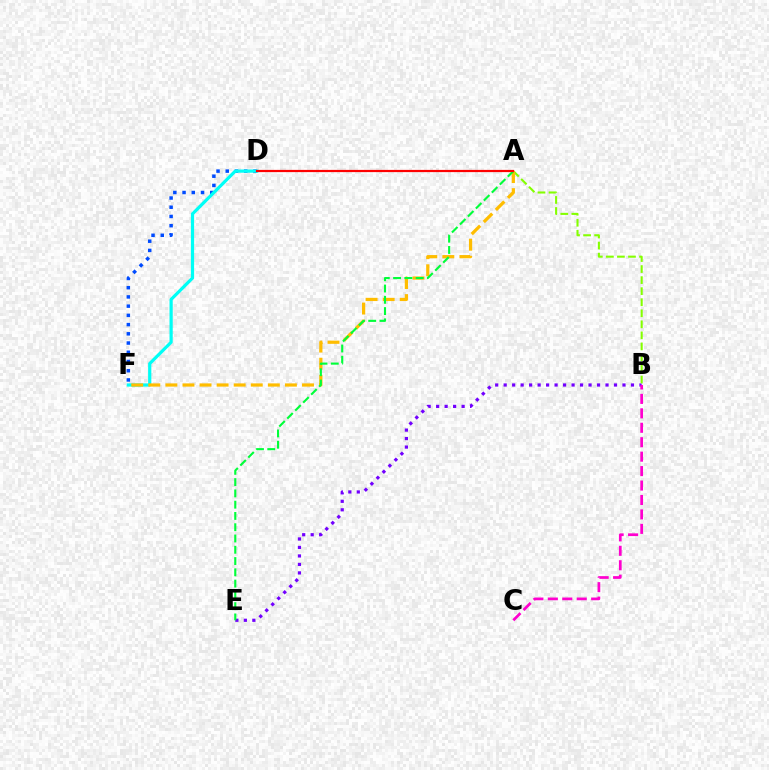{('B', 'E'): [{'color': '#7200ff', 'line_style': 'dotted', 'thickness': 2.31}], ('D', 'F'): [{'color': '#004bff', 'line_style': 'dotted', 'thickness': 2.51}, {'color': '#00fff6', 'line_style': 'solid', 'thickness': 2.31}], ('A', 'B'): [{'color': '#84ff00', 'line_style': 'dashed', 'thickness': 1.5}], ('A', 'F'): [{'color': '#ffbd00', 'line_style': 'dashed', 'thickness': 2.32}], ('B', 'C'): [{'color': '#ff00cf', 'line_style': 'dashed', 'thickness': 1.96}], ('A', 'E'): [{'color': '#00ff39', 'line_style': 'dashed', 'thickness': 1.53}], ('A', 'D'): [{'color': '#ff0000', 'line_style': 'solid', 'thickness': 1.6}]}